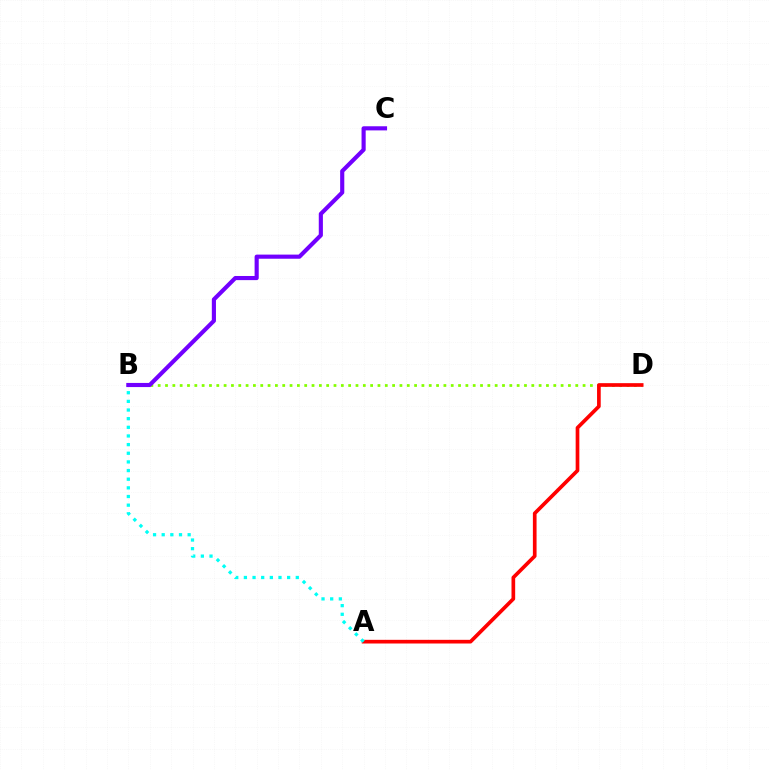{('B', 'D'): [{'color': '#84ff00', 'line_style': 'dotted', 'thickness': 1.99}], ('A', 'D'): [{'color': '#ff0000', 'line_style': 'solid', 'thickness': 2.65}], ('A', 'B'): [{'color': '#00fff6', 'line_style': 'dotted', 'thickness': 2.35}], ('B', 'C'): [{'color': '#7200ff', 'line_style': 'solid', 'thickness': 2.97}]}